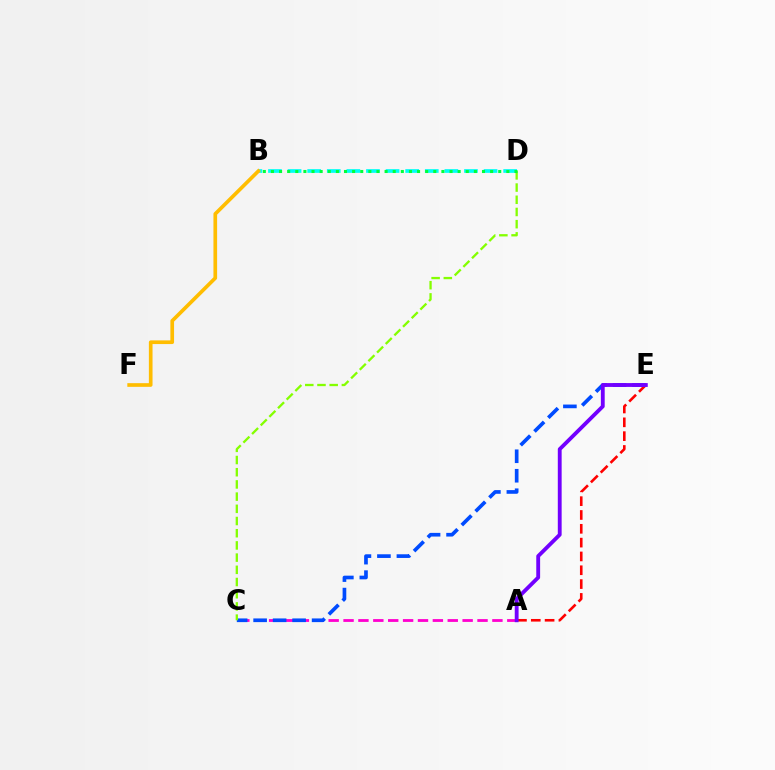{('A', 'C'): [{'color': '#ff00cf', 'line_style': 'dashed', 'thickness': 2.02}], ('A', 'E'): [{'color': '#ff0000', 'line_style': 'dashed', 'thickness': 1.88}, {'color': '#7200ff', 'line_style': 'solid', 'thickness': 2.77}], ('B', 'D'): [{'color': '#00fff6', 'line_style': 'dashed', 'thickness': 2.66}, {'color': '#00ff39', 'line_style': 'dotted', 'thickness': 2.21}], ('C', 'E'): [{'color': '#004bff', 'line_style': 'dashed', 'thickness': 2.65}], ('B', 'F'): [{'color': '#ffbd00', 'line_style': 'solid', 'thickness': 2.64}], ('C', 'D'): [{'color': '#84ff00', 'line_style': 'dashed', 'thickness': 1.66}]}